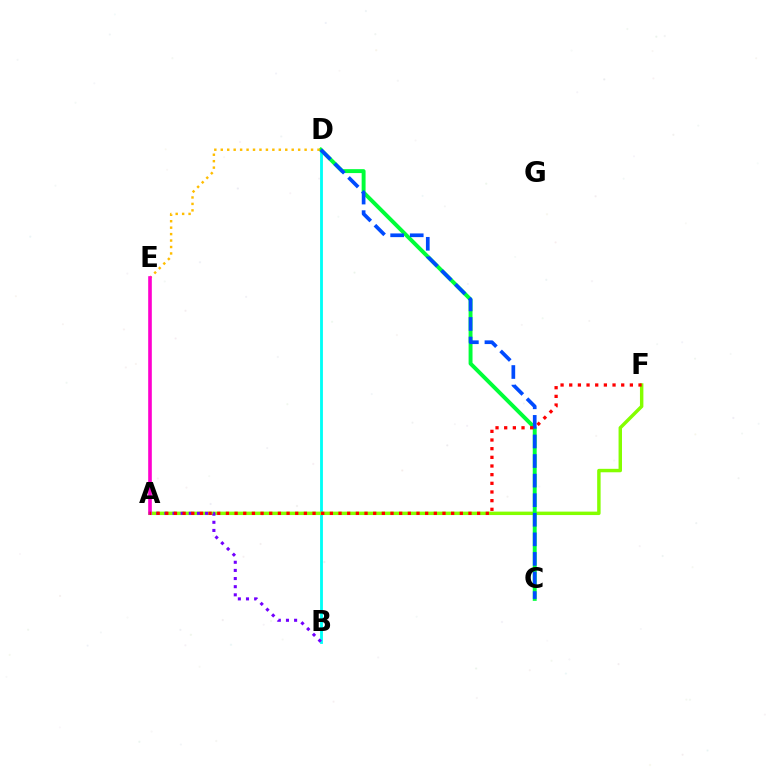{('B', 'D'): [{'color': '#00fff6', 'line_style': 'solid', 'thickness': 2.04}], ('A', 'F'): [{'color': '#84ff00', 'line_style': 'solid', 'thickness': 2.48}, {'color': '#ff0000', 'line_style': 'dotted', 'thickness': 2.35}], ('C', 'D'): [{'color': '#00ff39', 'line_style': 'solid', 'thickness': 2.83}, {'color': '#004bff', 'line_style': 'dashed', 'thickness': 2.66}], ('D', 'E'): [{'color': '#ffbd00', 'line_style': 'dotted', 'thickness': 1.75}], ('A', 'E'): [{'color': '#ff00cf', 'line_style': 'solid', 'thickness': 2.61}], ('A', 'B'): [{'color': '#7200ff', 'line_style': 'dotted', 'thickness': 2.21}]}